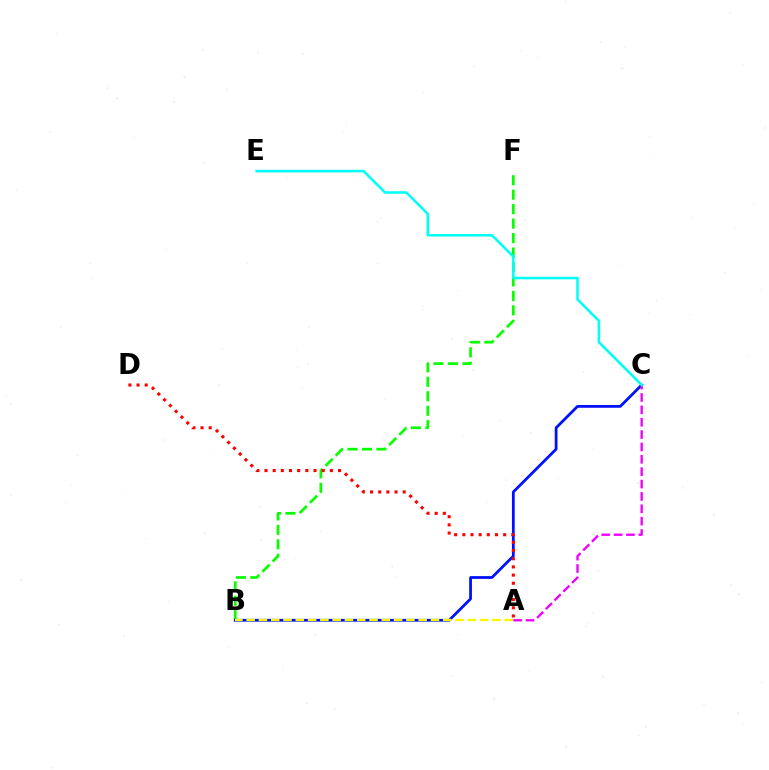{('B', 'F'): [{'color': '#08ff00', 'line_style': 'dashed', 'thickness': 1.96}], ('B', 'C'): [{'color': '#0010ff', 'line_style': 'solid', 'thickness': 2.0}], ('A', 'D'): [{'color': '#ff0000', 'line_style': 'dotted', 'thickness': 2.22}], ('A', 'C'): [{'color': '#ee00ff', 'line_style': 'dashed', 'thickness': 1.68}], ('A', 'B'): [{'color': '#fcf500', 'line_style': 'dashed', 'thickness': 1.67}], ('C', 'E'): [{'color': '#00fff6', 'line_style': 'solid', 'thickness': 1.83}]}